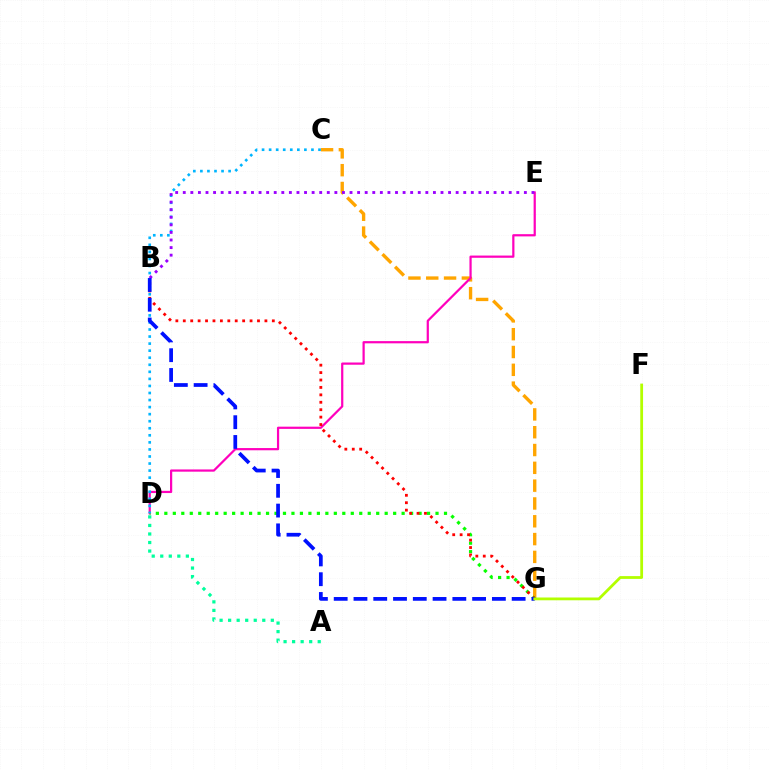{('C', 'G'): [{'color': '#ffa500', 'line_style': 'dashed', 'thickness': 2.42}], ('D', 'E'): [{'color': '#ff00bd', 'line_style': 'solid', 'thickness': 1.6}], ('D', 'G'): [{'color': '#08ff00', 'line_style': 'dotted', 'thickness': 2.3}], ('A', 'D'): [{'color': '#00ff9d', 'line_style': 'dotted', 'thickness': 2.32}], ('C', 'D'): [{'color': '#00b5ff', 'line_style': 'dotted', 'thickness': 1.92}], ('B', 'E'): [{'color': '#9b00ff', 'line_style': 'dotted', 'thickness': 2.06}], ('B', 'G'): [{'color': '#ff0000', 'line_style': 'dotted', 'thickness': 2.02}, {'color': '#0010ff', 'line_style': 'dashed', 'thickness': 2.69}], ('F', 'G'): [{'color': '#b3ff00', 'line_style': 'solid', 'thickness': 2.01}]}